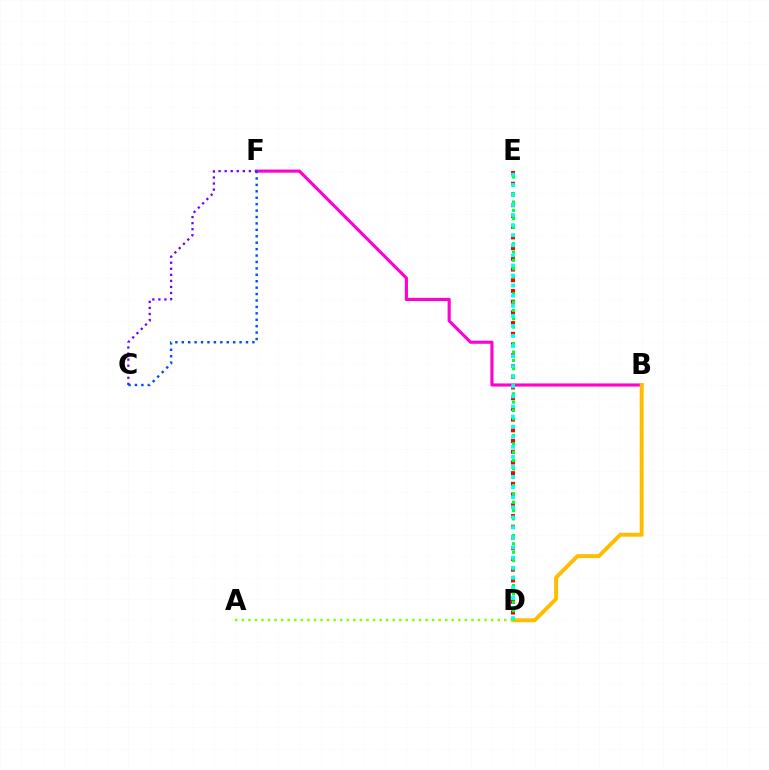{('B', 'F'): [{'color': '#ff00cf', 'line_style': 'solid', 'thickness': 2.25}], ('C', 'F'): [{'color': '#7200ff', 'line_style': 'dotted', 'thickness': 1.65}, {'color': '#004bff', 'line_style': 'dotted', 'thickness': 1.74}], ('D', 'E'): [{'color': '#ff0000', 'line_style': 'dotted', 'thickness': 2.91}, {'color': '#00ff39', 'line_style': 'dotted', 'thickness': 2.27}, {'color': '#00fff6', 'line_style': 'dotted', 'thickness': 2.74}], ('B', 'D'): [{'color': '#ffbd00', 'line_style': 'solid', 'thickness': 2.83}], ('A', 'D'): [{'color': '#84ff00', 'line_style': 'dotted', 'thickness': 1.78}]}